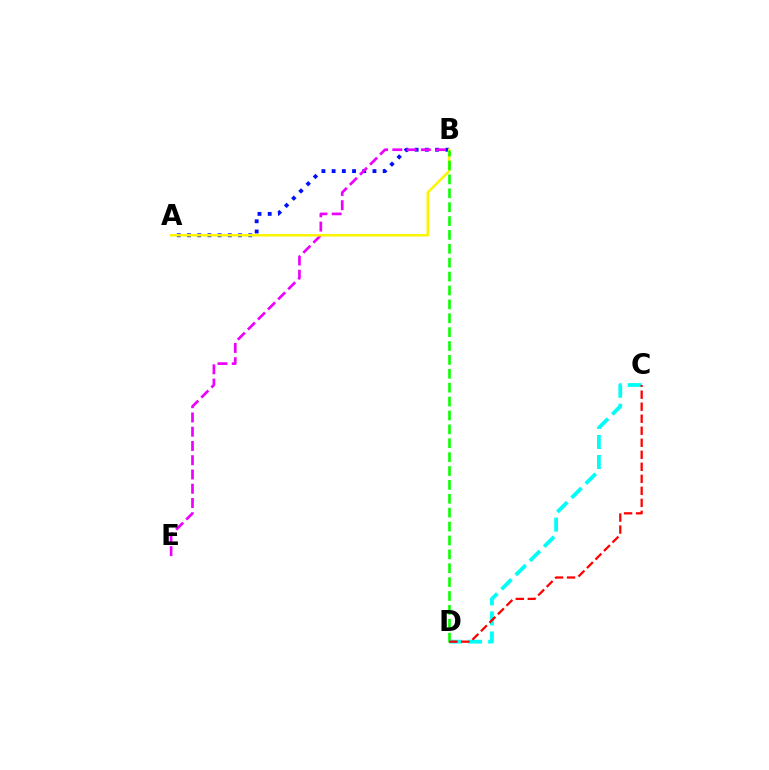{('A', 'B'): [{'color': '#0010ff', 'line_style': 'dotted', 'thickness': 2.77}, {'color': '#fcf500', 'line_style': 'solid', 'thickness': 1.8}], ('B', 'E'): [{'color': '#ee00ff', 'line_style': 'dashed', 'thickness': 1.94}], ('B', 'D'): [{'color': '#08ff00', 'line_style': 'dashed', 'thickness': 1.89}], ('C', 'D'): [{'color': '#00fff6', 'line_style': 'dashed', 'thickness': 2.73}, {'color': '#ff0000', 'line_style': 'dashed', 'thickness': 1.63}]}